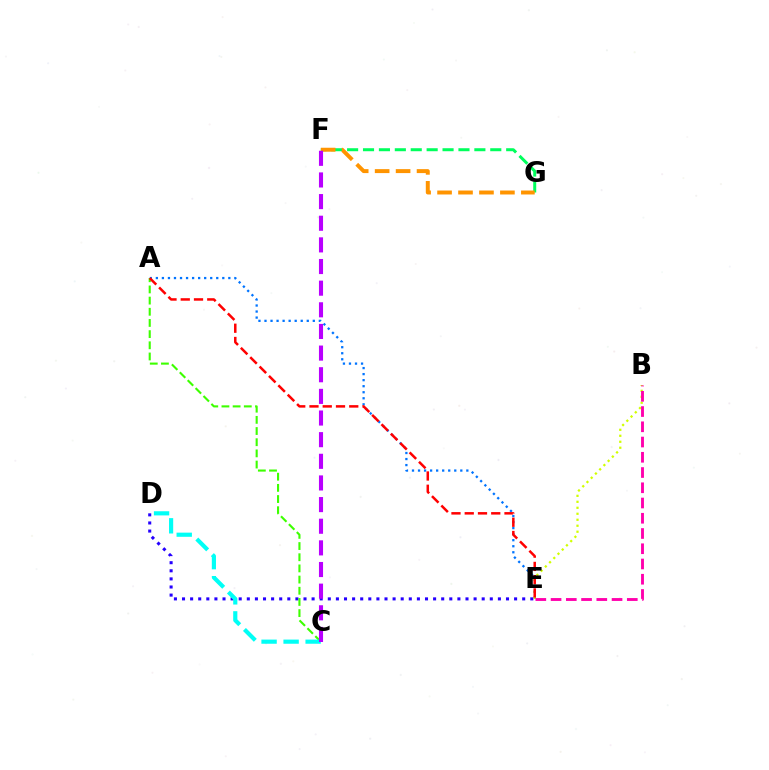{('D', 'E'): [{'color': '#2500ff', 'line_style': 'dotted', 'thickness': 2.2}], ('A', 'E'): [{'color': '#0074ff', 'line_style': 'dotted', 'thickness': 1.64}, {'color': '#ff0000', 'line_style': 'dashed', 'thickness': 1.8}], ('F', 'G'): [{'color': '#00ff5c', 'line_style': 'dashed', 'thickness': 2.16}, {'color': '#ff9400', 'line_style': 'dashed', 'thickness': 2.85}], ('B', 'E'): [{'color': '#d1ff00', 'line_style': 'dotted', 'thickness': 1.63}, {'color': '#ff00ac', 'line_style': 'dashed', 'thickness': 2.07}], ('A', 'C'): [{'color': '#3dff00', 'line_style': 'dashed', 'thickness': 1.52}], ('C', 'D'): [{'color': '#00fff6', 'line_style': 'dashed', 'thickness': 2.99}], ('C', 'F'): [{'color': '#b900ff', 'line_style': 'dashed', 'thickness': 2.94}]}